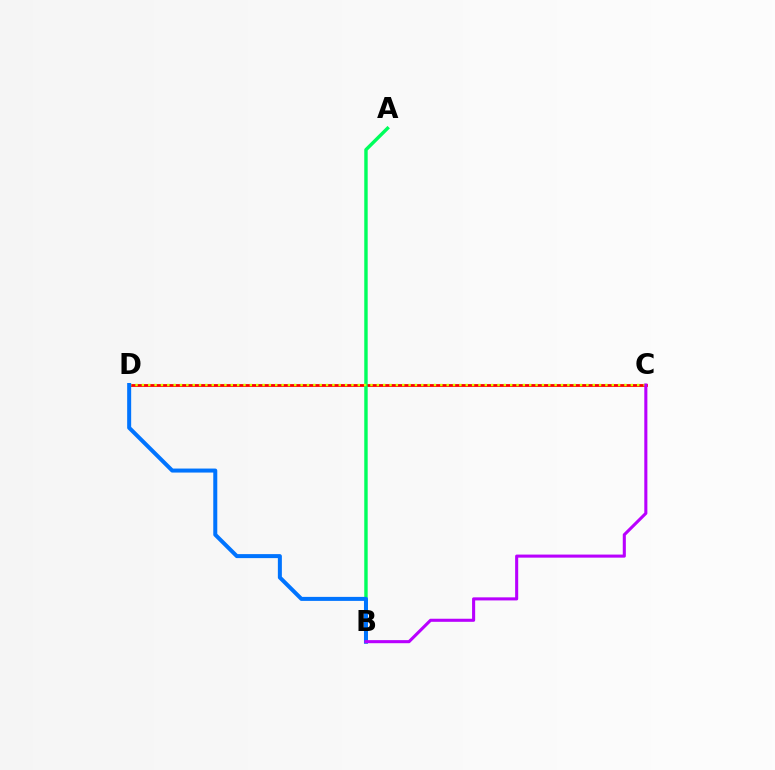{('C', 'D'): [{'color': '#ff0000', 'line_style': 'solid', 'thickness': 2.02}, {'color': '#d1ff00', 'line_style': 'dotted', 'thickness': 1.73}], ('A', 'B'): [{'color': '#00ff5c', 'line_style': 'solid', 'thickness': 2.46}], ('B', 'D'): [{'color': '#0074ff', 'line_style': 'solid', 'thickness': 2.88}], ('B', 'C'): [{'color': '#b900ff', 'line_style': 'solid', 'thickness': 2.21}]}